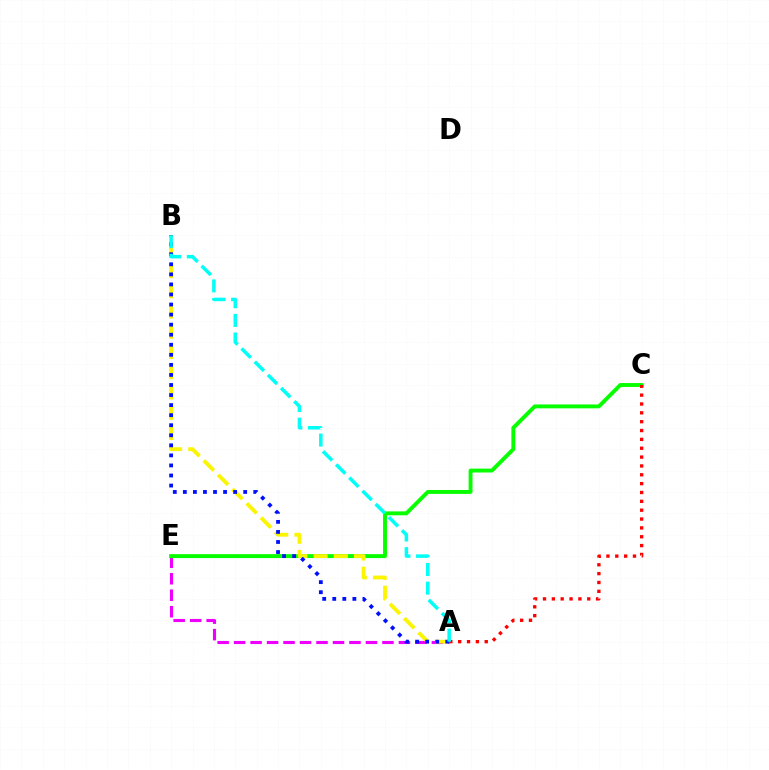{('A', 'E'): [{'color': '#ee00ff', 'line_style': 'dashed', 'thickness': 2.24}], ('C', 'E'): [{'color': '#08ff00', 'line_style': 'solid', 'thickness': 2.81}], ('A', 'C'): [{'color': '#ff0000', 'line_style': 'dotted', 'thickness': 2.4}], ('A', 'B'): [{'color': '#fcf500', 'line_style': 'dashed', 'thickness': 2.75}, {'color': '#0010ff', 'line_style': 'dotted', 'thickness': 2.73}, {'color': '#00fff6', 'line_style': 'dashed', 'thickness': 2.53}]}